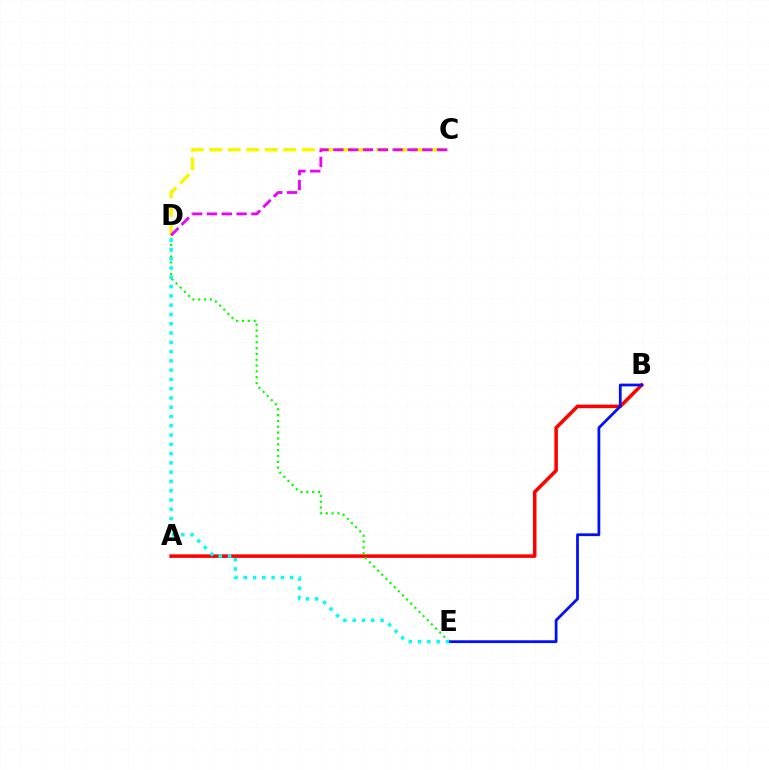{('A', 'B'): [{'color': '#ff0000', 'line_style': 'solid', 'thickness': 2.55}], ('D', 'E'): [{'color': '#08ff00', 'line_style': 'dotted', 'thickness': 1.59}, {'color': '#00fff6', 'line_style': 'dotted', 'thickness': 2.52}], ('C', 'D'): [{'color': '#fcf500', 'line_style': 'dashed', 'thickness': 2.52}, {'color': '#ee00ff', 'line_style': 'dashed', 'thickness': 2.02}], ('B', 'E'): [{'color': '#0010ff', 'line_style': 'solid', 'thickness': 2.0}]}